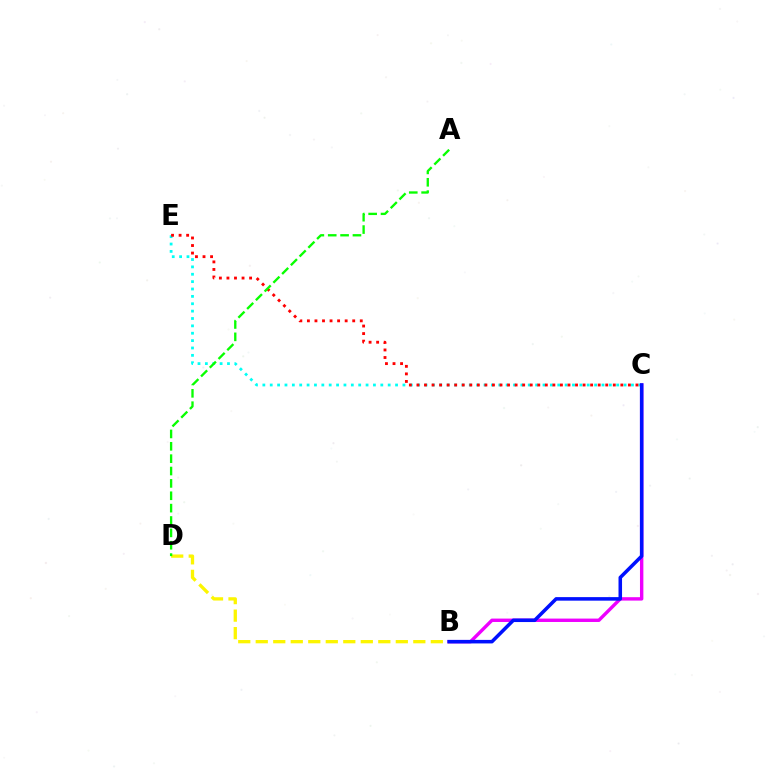{('B', 'C'): [{'color': '#ee00ff', 'line_style': 'solid', 'thickness': 2.45}, {'color': '#0010ff', 'line_style': 'solid', 'thickness': 2.55}], ('C', 'E'): [{'color': '#00fff6', 'line_style': 'dotted', 'thickness': 2.0}, {'color': '#ff0000', 'line_style': 'dotted', 'thickness': 2.05}], ('B', 'D'): [{'color': '#fcf500', 'line_style': 'dashed', 'thickness': 2.38}], ('A', 'D'): [{'color': '#08ff00', 'line_style': 'dashed', 'thickness': 1.68}]}